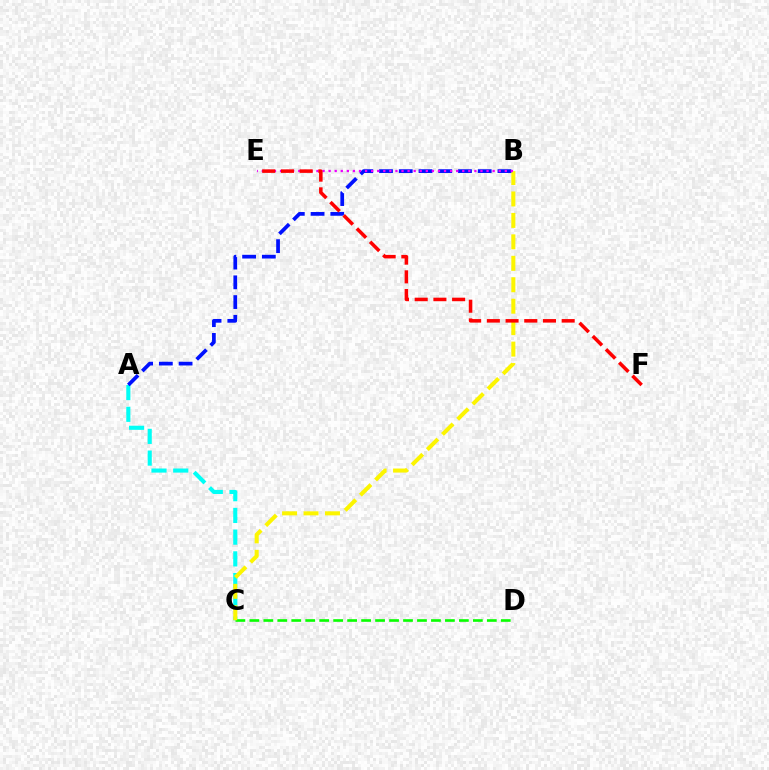{('A', 'C'): [{'color': '#00fff6', 'line_style': 'dashed', 'thickness': 2.95}], ('C', 'D'): [{'color': '#08ff00', 'line_style': 'dashed', 'thickness': 1.9}], ('B', 'C'): [{'color': '#fcf500', 'line_style': 'dashed', 'thickness': 2.91}], ('A', 'B'): [{'color': '#0010ff', 'line_style': 'dashed', 'thickness': 2.68}], ('B', 'E'): [{'color': '#ee00ff', 'line_style': 'dotted', 'thickness': 1.65}], ('E', 'F'): [{'color': '#ff0000', 'line_style': 'dashed', 'thickness': 2.54}]}